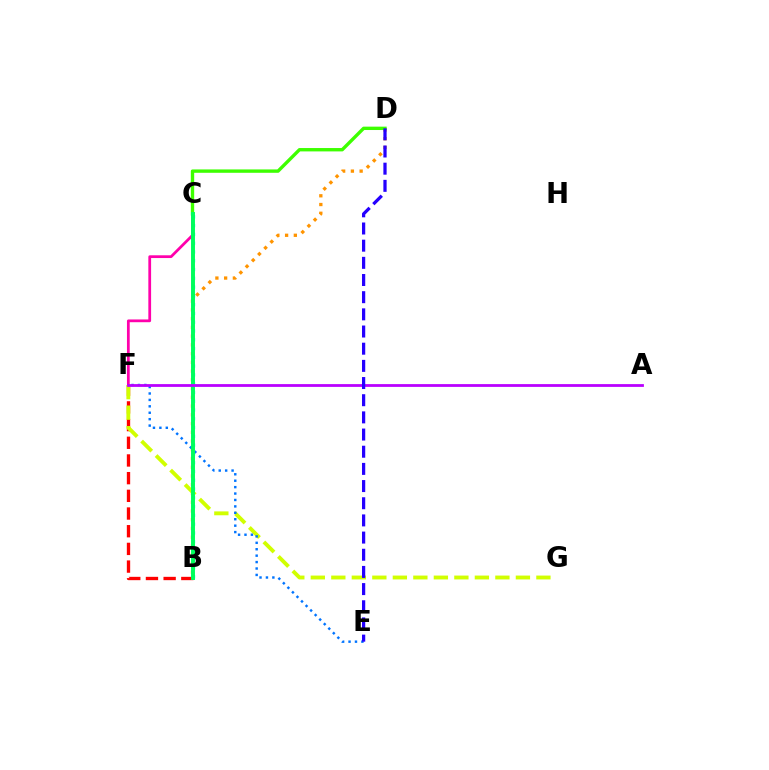{('B', 'D'): [{'color': '#ff9400', 'line_style': 'dotted', 'thickness': 2.38}], ('C', 'F'): [{'color': '#ff00ac', 'line_style': 'solid', 'thickness': 1.98}], ('B', 'C'): [{'color': '#00fff6', 'line_style': 'dotted', 'thickness': 2.39}, {'color': '#00ff5c', 'line_style': 'solid', 'thickness': 2.84}], ('C', 'D'): [{'color': '#3dff00', 'line_style': 'solid', 'thickness': 2.42}], ('B', 'F'): [{'color': '#ff0000', 'line_style': 'dashed', 'thickness': 2.4}], ('F', 'G'): [{'color': '#d1ff00', 'line_style': 'dashed', 'thickness': 2.79}], ('E', 'F'): [{'color': '#0074ff', 'line_style': 'dotted', 'thickness': 1.75}], ('A', 'F'): [{'color': '#b900ff', 'line_style': 'solid', 'thickness': 2.01}], ('D', 'E'): [{'color': '#2500ff', 'line_style': 'dashed', 'thickness': 2.33}]}